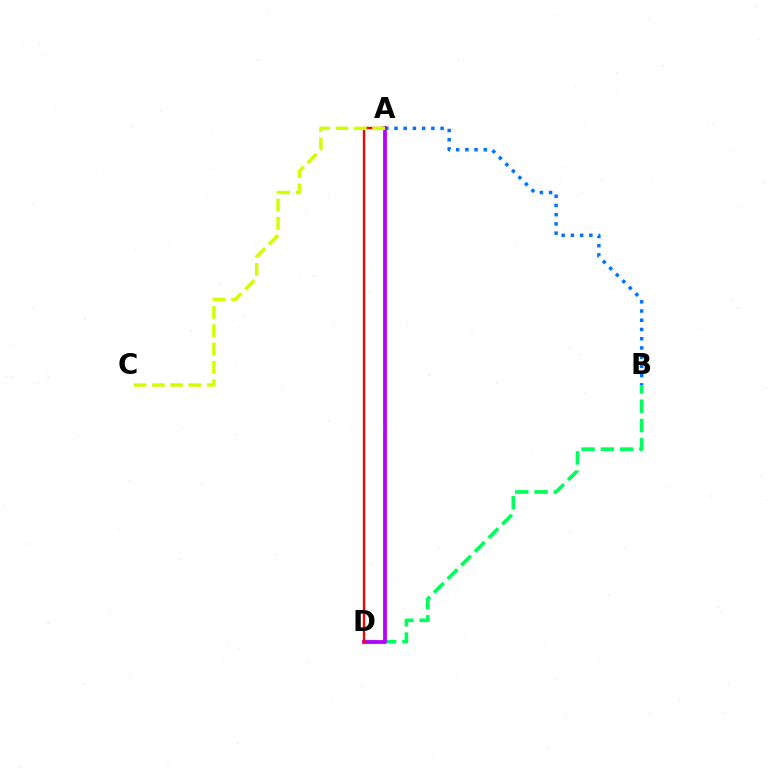{('B', 'D'): [{'color': '#00ff5c', 'line_style': 'dashed', 'thickness': 2.62}], ('A', 'D'): [{'color': '#b900ff', 'line_style': 'solid', 'thickness': 2.72}, {'color': '#ff0000', 'line_style': 'solid', 'thickness': 1.7}], ('A', 'B'): [{'color': '#0074ff', 'line_style': 'dotted', 'thickness': 2.51}], ('A', 'C'): [{'color': '#d1ff00', 'line_style': 'dashed', 'thickness': 2.49}]}